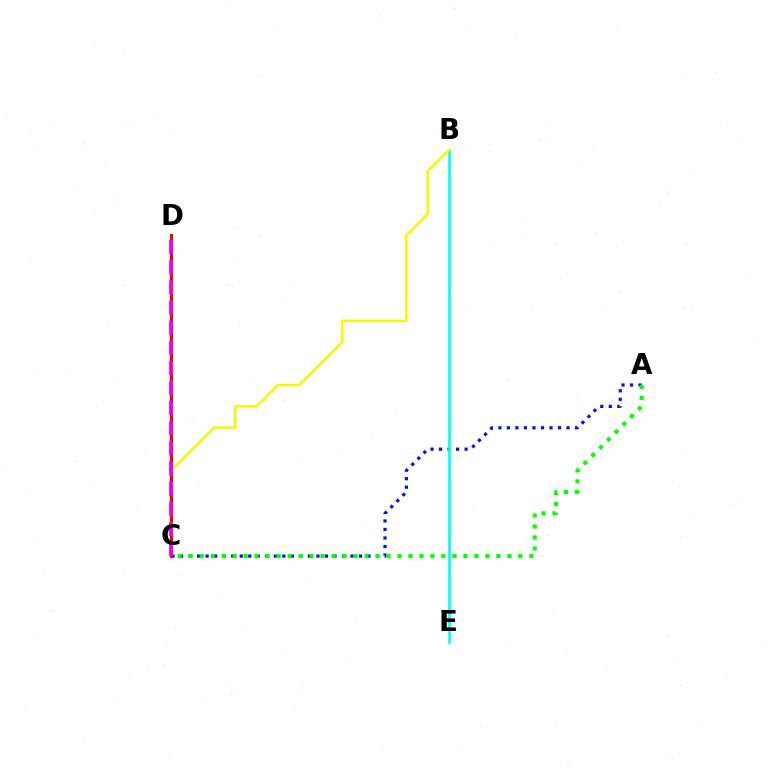{('A', 'C'): [{'color': '#0010ff', 'line_style': 'dotted', 'thickness': 2.32}, {'color': '#08ff00', 'line_style': 'dotted', 'thickness': 2.99}], ('B', 'E'): [{'color': '#00fff6', 'line_style': 'solid', 'thickness': 1.93}], ('B', 'C'): [{'color': '#fcf500', 'line_style': 'solid', 'thickness': 1.82}], ('C', 'D'): [{'color': '#ff0000', 'line_style': 'solid', 'thickness': 2.19}, {'color': '#ee00ff', 'line_style': 'dashed', 'thickness': 2.73}]}